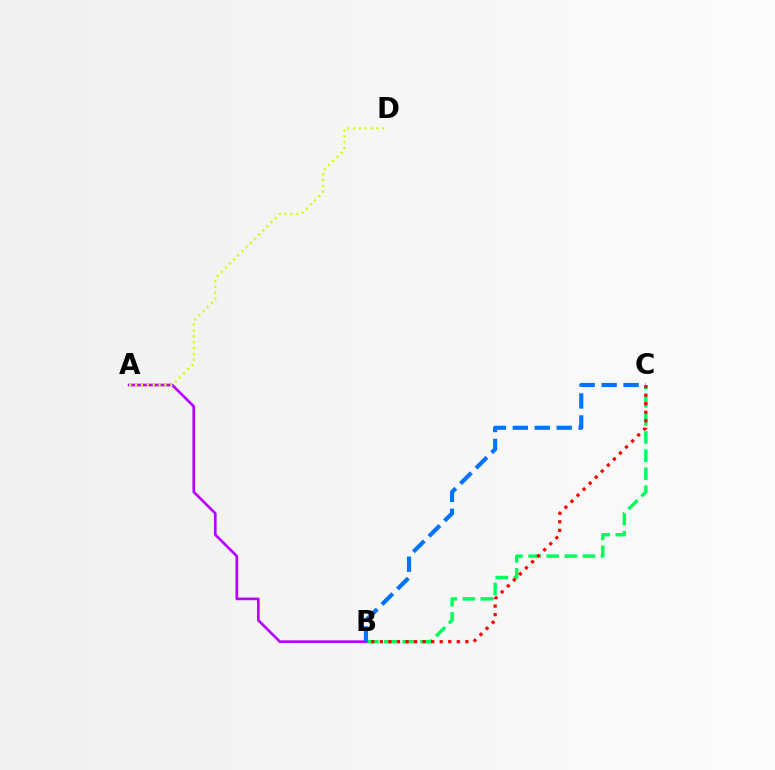{('B', 'C'): [{'color': '#00ff5c', 'line_style': 'dashed', 'thickness': 2.46}, {'color': '#ff0000', 'line_style': 'dotted', 'thickness': 2.32}, {'color': '#0074ff', 'line_style': 'dashed', 'thickness': 2.98}], ('A', 'B'): [{'color': '#b900ff', 'line_style': 'solid', 'thickness': 1.93}], ('A', 'D'): [{'color': '#d1ff00', 'line_style': 'dotted', 'thickness': 1.59}]}